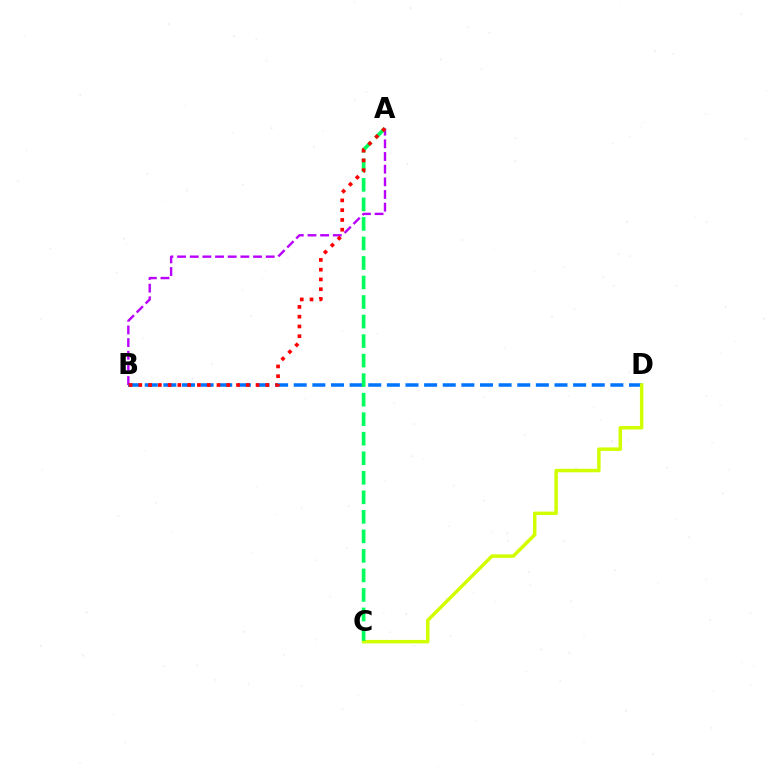{('B', 'D'): [{'color': '#0074ff', 'line_style': 'dashed', 'thickness': 2.53}], ('C', 'D'): [{'color': '#d1ff00', 'line_style': 'solid', 'thickness': 2.51}], ('A', 'B'): [{'color': '#b900ff', 'line_style': 'dashed', 'thickness': 1.72}, {'color': '#ff0000', 'line_style': 'dotted', 'thickness': 2.65}], ('A', 'C'): [{'color': '#00ff5c', 'line_style': 'dashed', 'thickness': 2.65}]}